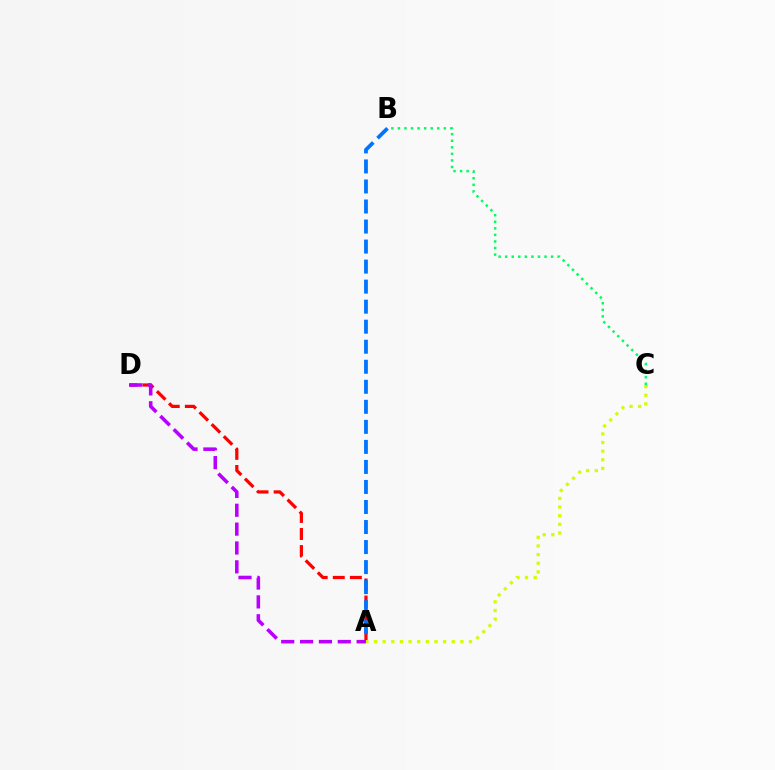{('B', 'C'): [{'color': '#00ff5c', 'line_style': 'dotted', 'thickness': 1.78}], ('A', 'D'): [{'color': '#ff0000', 'line_style': 'dashed', 'thickness': 2.32}, {'color': '#b900ff', 'line_style': 'dashed', 'thickness': 2.56}], ('A', 'B'): [{'color': '#0074ff', 'line_style': 'dashed', 'thickness': 2.72}], ('A', 'C'): [{'color': '#d1ff00', 'line_style': 'dotted', 'thickness': 2.35}]}